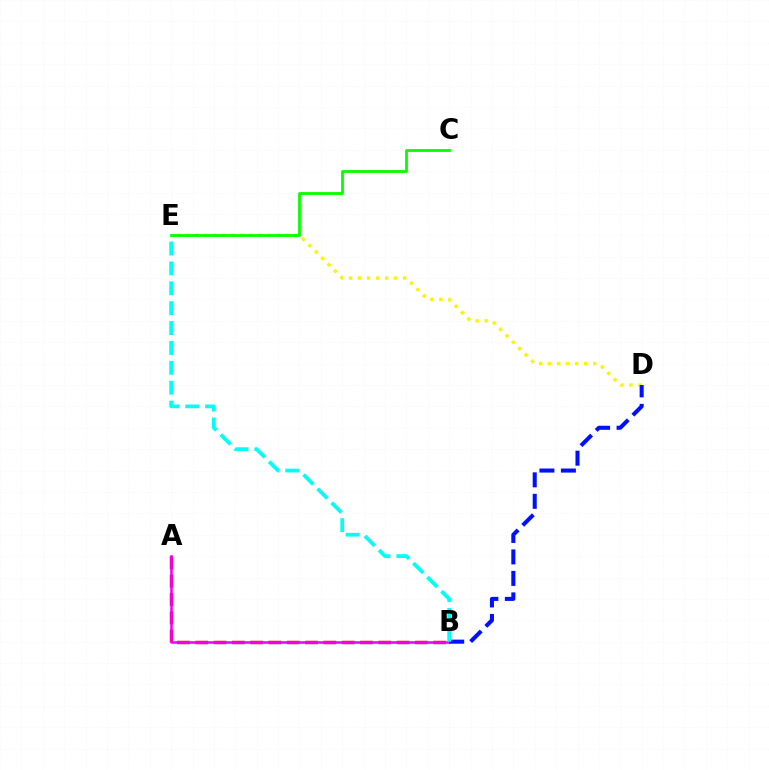{('A', 'B'): [{'color': '#ff0000', 'line_style': 'dashed', 'thickness': 2.49}, {'color': '#ee00ff', 'line_style': 'solid', 'thickness': 1.83}], ('D', 'E'): [{'color': '#fcf500', 'line_style': 'dotted', 'thickness': 2.45}], ('B', 'D'): [{'color': '#0010ff', 'line_style': 'dashed', 'thickness': 2.92}], ('C', 'E'): [{'color': '#08ff00', 'line_style': 'solid', 'thickness': 2.04}], ('B', 'E'): [{'color': '#00fff6', 'line_style': 'dashed', 'thickness': 2.7}]}